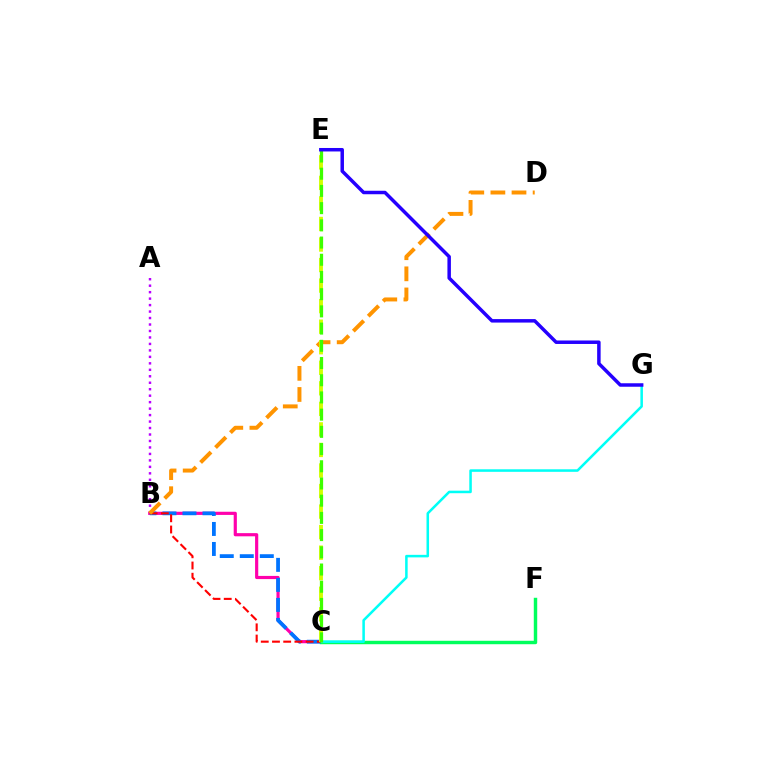{('A', 'B'): [{'color': '#b900ff', 'line_style': 'dotted', 'thickness': 1.76}], ('B', 'C'): [{'color': '#ff00ac', 'line_style': 'solid', 'thickness': 2.28}, {'color': '#0074ff', 'line_style': 'dashed', 'thickness': 2.72}, {'color': '#ff0000', 'line_style': 'dashed', 'thickness': 1.52}], ('C', 'F'): [{'color': '#00ff5c', 'line_style': 'solid', 'thickness': 2.47}], ('C', 'G'): [{'color': '#00fff6', 'line_style': 'solid', 'thickness': 1.83}], ('B', 'D'): [{'color': '#ff9400', 'line_style': 'dashed', 'thickness': 2.87}], ('C', 'E'): [{'color': '#d1ff00', 'line_style': 'dashed', 'thickness': 2.79}, {'color': '#3dff00', 'line_style': 'dashed', 'thickness': 2.34}], ('E', 'G'): [{'color': '#2500ff', 'line_style': 'solid', 'thickness': 2.51}]}